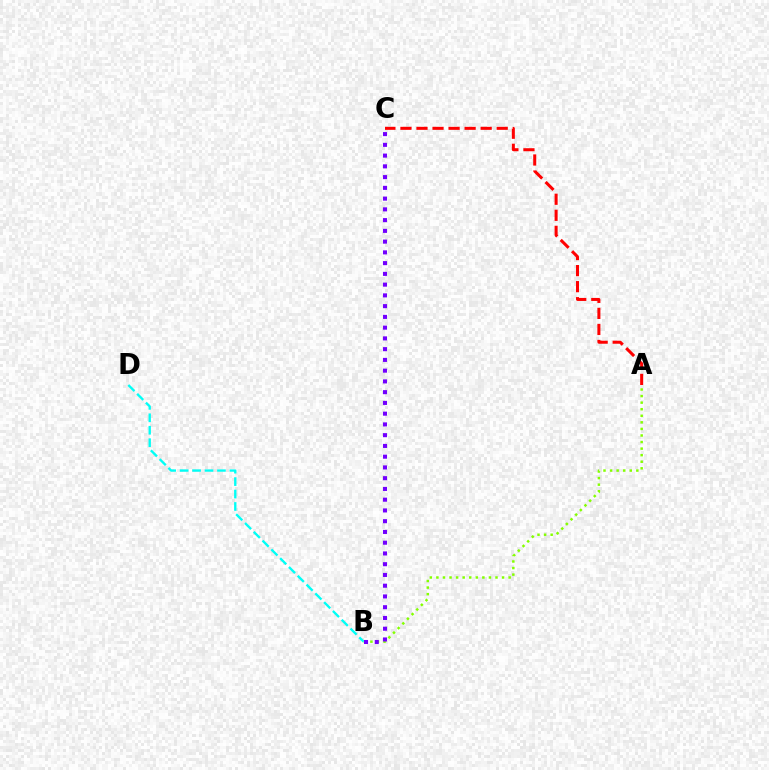{('A', 'B'): [{'color': '#84ff00', 'line_style': 'dotted', 'thickness': 1.78}], ('B', 'D'): [{'color': '#00fff6', 'line_style': 'dashed', 'thickness': 1.69}], ('A', 'C'): [{'color': '#ff0000', 'line_style': 'dashed', 'thickness': 2.18}], ('B', 'C'): [{'color': '#7200ff', 'line_style': 'dotted', 'thickness': 2.92}]}